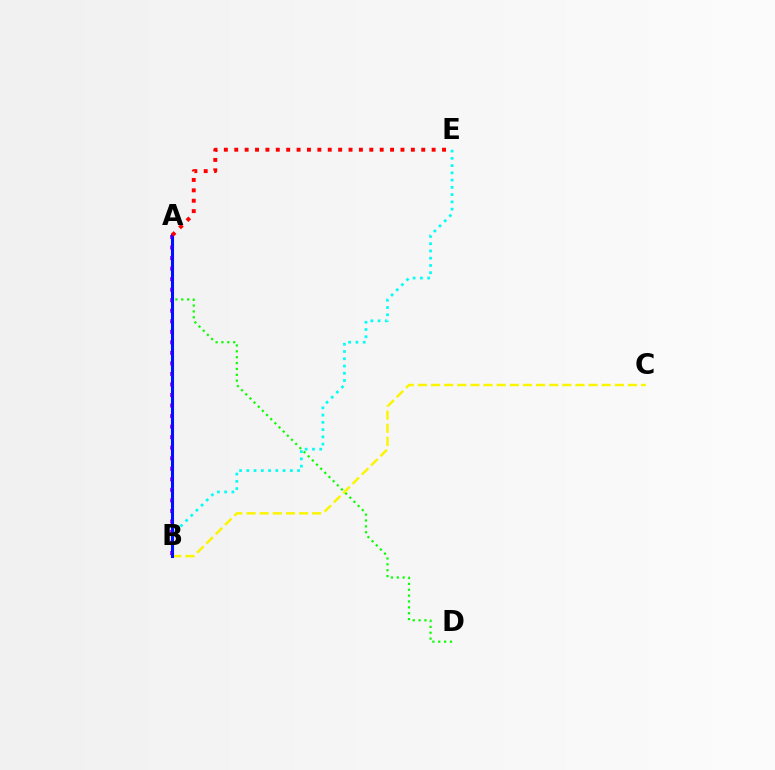{('A', 'D'): [{'color': '#08ff00', 'line_style': 'dotted', 'thickness': 1.59}], ('B', 'E'): [{'color': '#00fff6', 'line_style': 'dotted', 'thickness': 1.97}], ('B', 'C'): [{'color': '#fcf500', 'line_style': 'dashed', 'thickness': 1.78}], ('A', 'B'): [{'color': '#ee00ff', 'line_style': 'dotted', 'thickness': 2.86}, {'color': '#0010ff', 'line_style': 'solid', 'thickness': 2.21}], ('A', 'E'): [{'color': '#ff0000', 'line_style': 'dotted', 'thickness': 2.82}]}